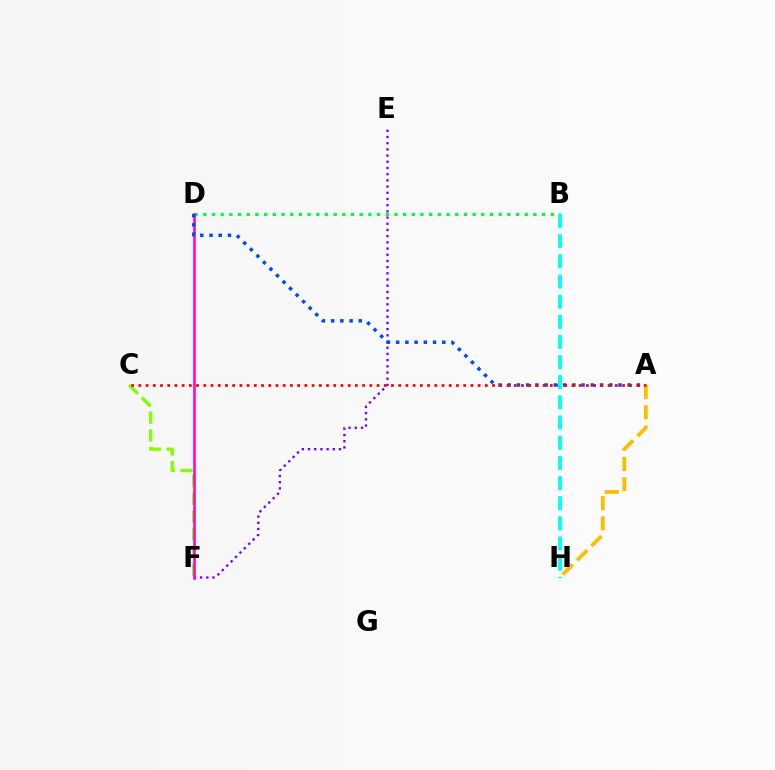{('E', 'F'): [{'color': '#7200ff', 'line_style': 'dotted', 'thickness': 1.68}], ('C', 'F'): [{'color': '#84ff00', 'line_style': 'dashed', 'thickness': 2.41}], ('B', 'D'): [{'color': '#00ff39', 'line_style': 'dotted', 'thickness': 2.36}], ('D', 'F'): [{'color': '#ff00cf', 'line_style': 'solid', 'thickness': 1.83}], ('A', 'H'): [{'color': '#ffbd00', 'line_style': 'dashed', 'thickness': 2.75}], ('A', 'D'): [{'color': '#004bff', 'line_style': 'dotted', 'thickness': 2.51}], ('A', 'C'): [{'color': '#ff0000', 'line_style': 'dotted', 'thickness': 1.96}], ('B', 'H'): [{'color': '#00fff6', 'line_style': 'dashed', 'thickness': 2.74}]}